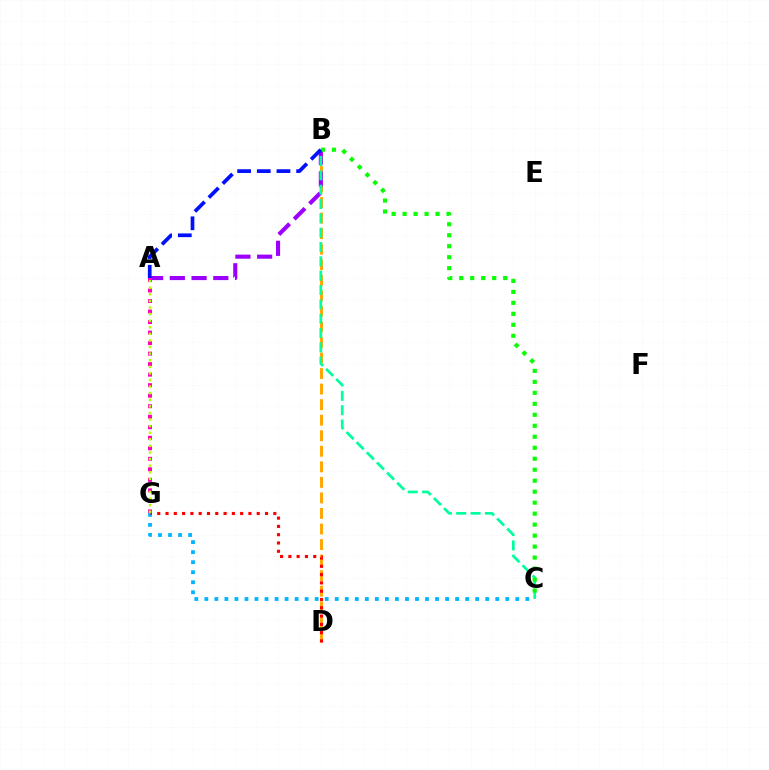{('B', 'D'): [{'color': '#ffa500', 'line_style': 'dashed', 'thickness': 2.11}], ('A', 'B'): [{'color': '#9b00ff', 'line_style': 'dashed', 'thickness': 2.95}, {'color': '#0010ff', 'line_style': 'dashed', 'thickness': 2.67}], ('B', 'C'): [{'color': '#00ff9d', 'line_style': 'dashed', 'thickness': 1.95}, {'color': '#08ff00', 'line_style': 'dotted', 'thickness': 2.98}], ('C', 'G'): [{'color': '#00b5ff', 'line_style': 'dotted', 'thickness': 2.73}], ('D', 'G'): [{'color': '#ff0000', 'line_style': 'dotted', 'thickness': 2.25}], ('A', 'G'): [{'color': '#ff00bd', 'line_style': 'dotted', 'thickness': 2.86}, {'color': '#b3ff00', 'line_style': 'dotted', 'thickness': 1.79}]}